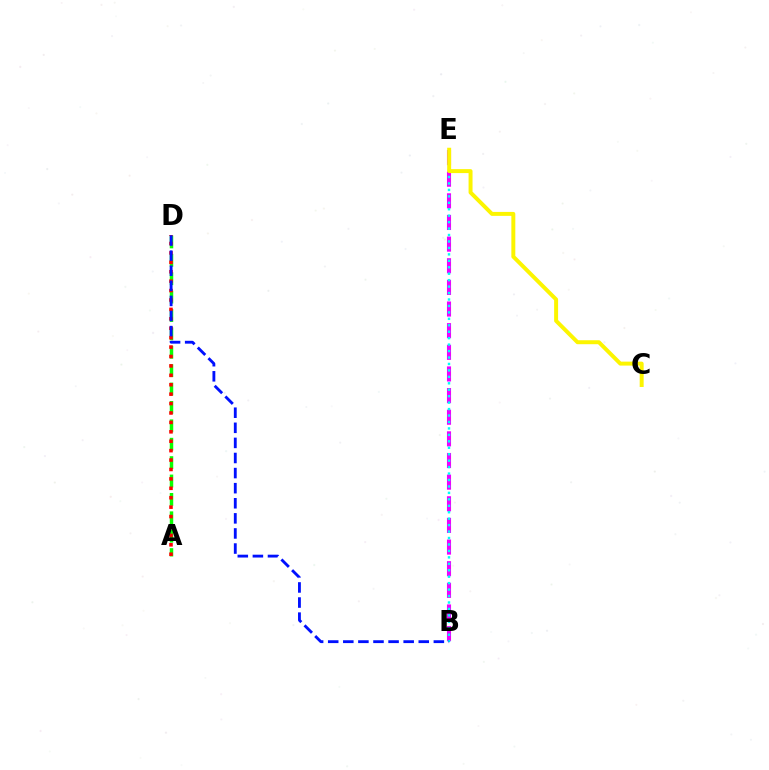{('A', 'D'): [{'color': '#08ff00', 'line_style': 'dashed', 'thickness': 2.5}, {'color': '#ff0000', 'line_style': 'dotted', 'thickness': 2.56}], ('B', 'E'): [{'color': '#ee00ff', 'line_style': 'dashed', 'thickness': 2.94}, {'color': '#00fff6', 'line_style': 'dotted', 'thickness': 1.75}], ('B', 'D'): [{'color': '#0010ff', 'line_style': 'dashed', 'thickness': 2.05}], ('C', 'E'): [{'color': '#fcf500', 'line_style': 'solid', 'thickness': 2.85}]}